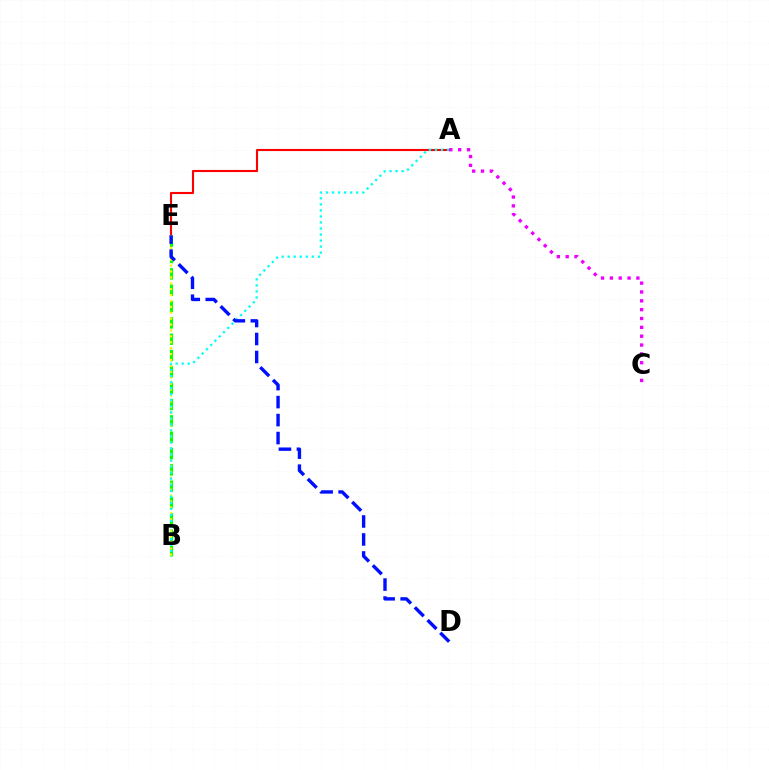{('A', 'E'): [{'color': '#ff0000', 'line_style': 'solid', 'thickness': 1.53}], ('B', 'E'): [{'color': '#08ff00', 'line_style': 'dashed', 'thickness': 2.22}, {'color': '#fcf500', 'line_style': 'dotted', 'thickness': 1.6}], ('A', 'B'): [{'color': '#00fff6', 'line_style': 'dotted', 'thickness': 1.64}], ('D', 'E'): [{'color': '#0010ff', 'line_style': 'dashed', 'thickness': 2.44}], ('A', 'C'): [{'color': '#ee00ff', 'line_style': 'dotted', 'thickness': 2.4}]}